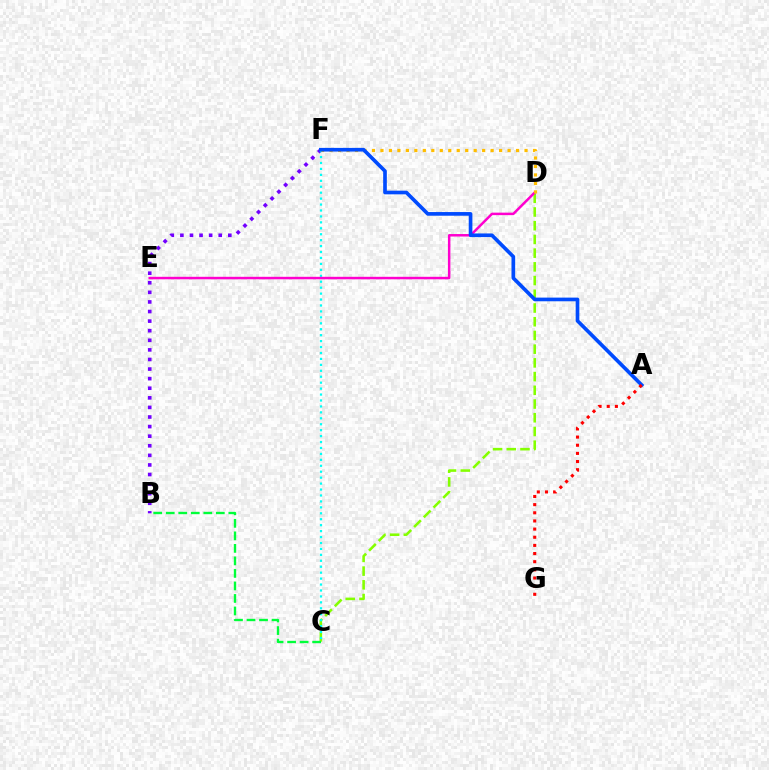{('B', 'F'): [{'color': '#7200ff', 'line_style': 'dotted', 'thickness': 2.61}], ('C', 'D'): [{'color': '#84ff00', 'line_style': 'dashed', 'thickness': 1.86}], ('C', 'F'): [{'color': '#00fff6', 'line_style': 'dotted', 'thickness': 1.61}], ('D', 'E'): [{'color': '#ff00cf', 'line_style': 'solid', 'thickness': 1.8}], ('B', 'C'): [{'color': '#00ff39', 'line_style': 'dashed', 'thickness': 1.7}], ('D', 'F'): [{'color': '#ffbd00', 'line_style': 'dotted', 'thickness': 2.3}], ('A', 'F'): [{'color': '#004bff', 'line_style': 'solid', 'thickness': 2.64}], ('A', 'G'): [{'color': '#ff0000', 'line_style': 'dotted', 'thickness': 2.21}]}